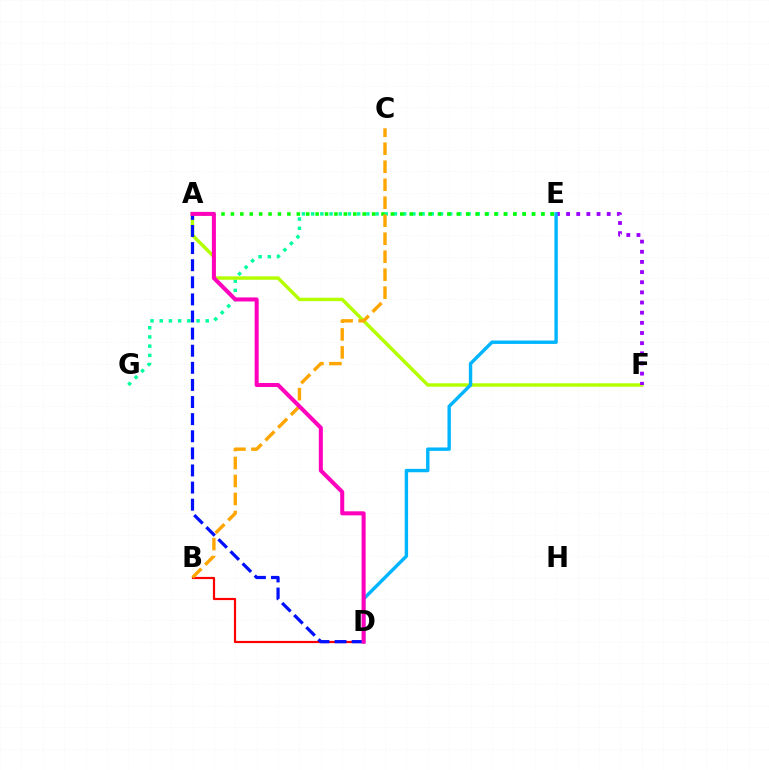{('E', 'G'): [{'color': '#00ff9d', 'line_style': 'dotted', 'thickness': 2.5}], ('A', 'F'): [{'color': '#b3ff00', 'line_style': 'solid', 'thickness': 2.47}], ('B', 'D'): [{'color': '#ff0000', 'line_style': 'solid', 'thickness': 1.57}], ('A', 'D'): [{'color': '#0010ff', 'line_style': 'dashed', 'thickness': 2.32}, {'color': '#ff00bd', 'line_style': 'solid', 'thickness': 2.9}], ('E', 'F'): [{'color': '#9b00ff', 'line_style': 'dotted', 'thickness': 2.76}], ('A', 'E'): [{'color': '#08ff00', 'line_style': 'dotted', 'thickness': 2.56}], ('D', 'E'): [{'color': '#00b5ff', 'line_style': 'solid', 'thickness': 2.44}], ('B', 'C'): [{'color': '#ffa500', 'line_style': 'dashed', 'thickness': 2.44}]}